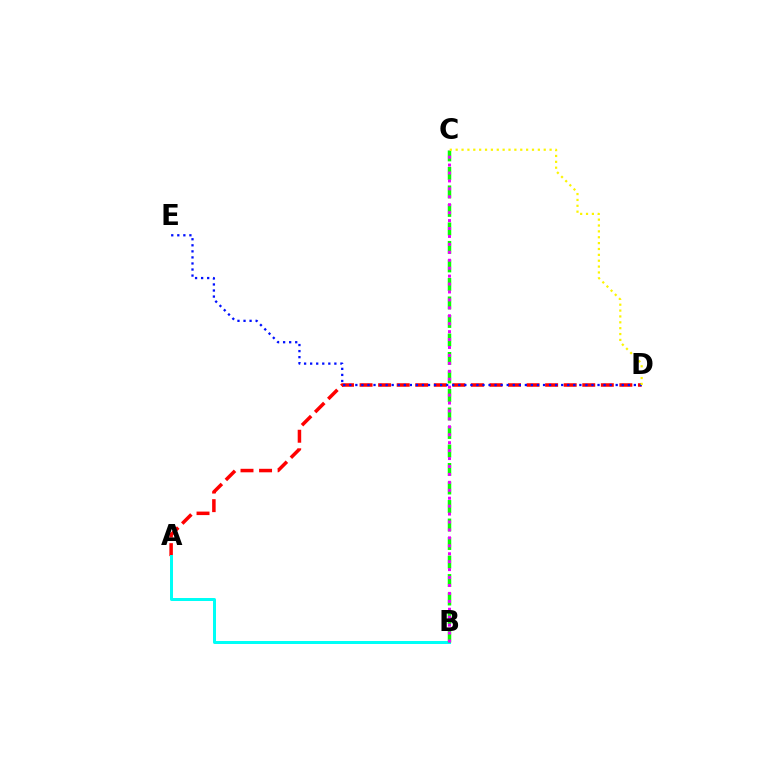{('A', 'D'): [{'color': '#ff0000', 'line_style': 'dashed', 'thickness': 2.52}], ('D', 'E'): [{'color': '#0010ff', 'line_style': 'dotted', 'thickness': 1.64}], ('A', 'B'): [{'color': '#00fff6', 'line_style': 'solid', 'thickness': 2.16}], ('B', 'C'): [{'color': '#08ff00', 'line_style': 'dashed', 'thickness': 2.51}, {'color': '#ee00ff', 'line_style': 'dotted', 'thickness': 2.16}], ('C', 'D'): [{'color': '#fcf500', 'line_style': 'dotted', 'thickness': 1.59}]}